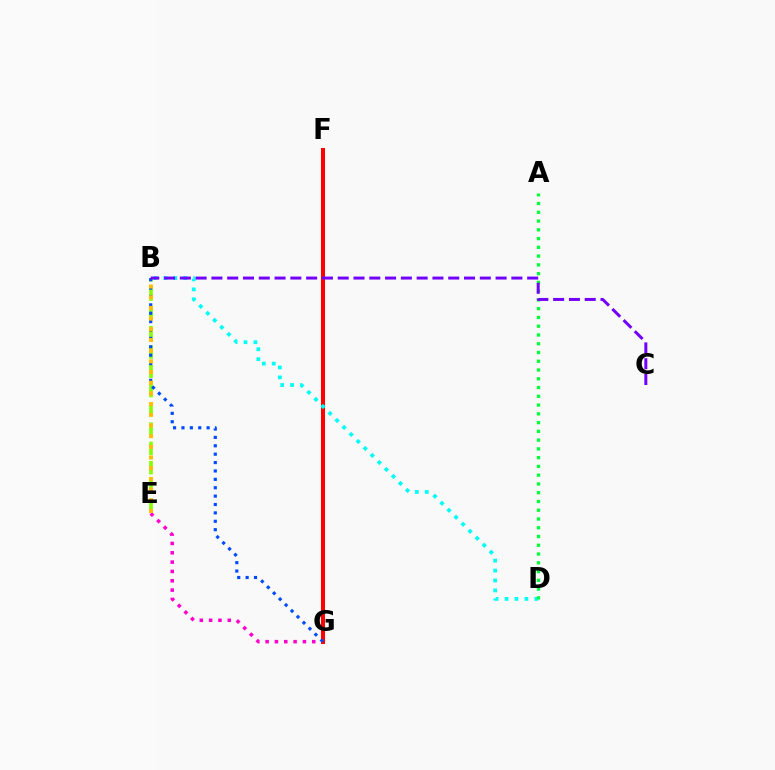{('E', 'G'): [{'color': '#ff00cf', 'line_style': 'dotted', 'thickness': 2.54}], ('F', 'G'): [{'color': '#ff0000', 'line_style': 'solid', 'thickness': 2.91}], ('B', 'D'): [{'color': '#00fff6', 'line_style': 'dotted', 'thickness': 2.7}], ('B', 'E'): [{'color': '#84ff00', 'line_style': 'dashed', 'thickness': 2.62}, {'color': '#ffbd00', 'line_style': 'dotted', 'thickness': 2.9}], ('B', 'G'): [{'color': '#004bff', 'line_style': 'dotted', 'thickness': 2.28}], ('A', 'D'): [{'color': '#00ff39', 'line_style': 'dotted', 'thickness': 2.38}], ('B', 'C'): [{'color': '#7200ff', 'line_style': 'dashed', 'thickness': 2.14}]}